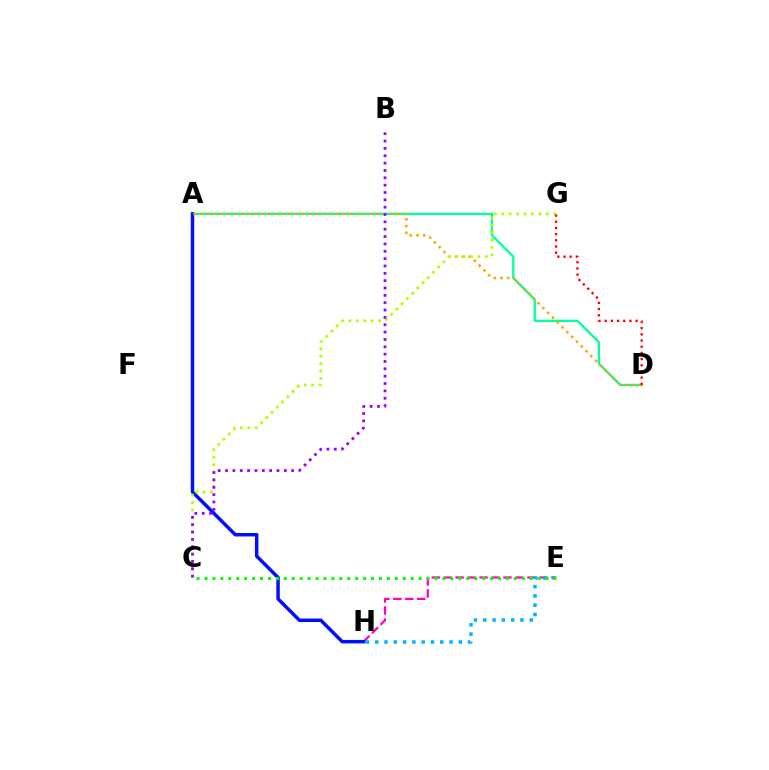{('E', 'H'): [{'color': '#ff00bd', 'line_style': 'dashed', 'thickness': 1.62}, {'color': '#00b5ff', 'line_style': 'dotted', 'thickness': 2.52}], ('A', 'D'): [{'color': '#00ff9d', 'line_style': 'solid', 'thickness': 1.65}, {'color': '#ffa500', 'line_style': 'dotted', 'thickness': 1.84}], ('A', 'H'): [{'color': '#0010ff', 'line_style': 'solid', 'thickness': 2.5}], ('C', 'G'): [{'color': '#b3ff00', 'line_style': 'dotted', 'thickness': 2.01}], ('B', 'C'): [{'color': '#9b00ff', 'line_style': 'dotted', 'thickness': 2.0}], ('C', 'E'): [{'color': '#08ff00', 'line_style': 'dotted', 'thickness': 2.16}], ('D', 'G'): [{'color': '#ff0000', 'line_style': 'dotted', 'thickness': 1.68}]}